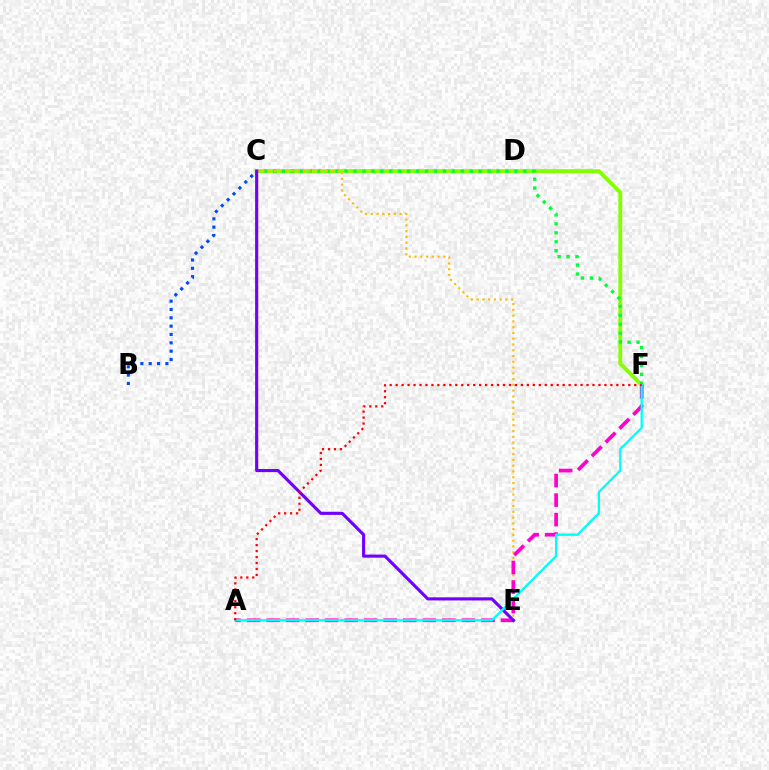{('C', 'F'): [{'color': '#84ff00', 'line_style': 'solid', 'thickness': 2.78}, {'color': '#00ff39', 'line_style': 'dotted', 'thickness': 2.43}], ('C', 'E'): [{'color': '#ffbd00', 'line_style': 'dotted', 'thickness': 1.57}, {'color': '#7200ff', 'line_style': 'solid', 'thickness': 2.25}], ('A', 'F'): [{'color': '#ff00cf', 'line_style': 'dashed', 'thickness': 2.65}, {'color': '#00fff6', 'line_style': 'solid', 'thickness': 1.65}, {'color': '#ff0000', 'line_style': 'dotted', 'thickness': 1.62}], ('B', 'C'): [{'color': '#004bff', 'line_style': 'dotted', 'thickness': 2.27}]}